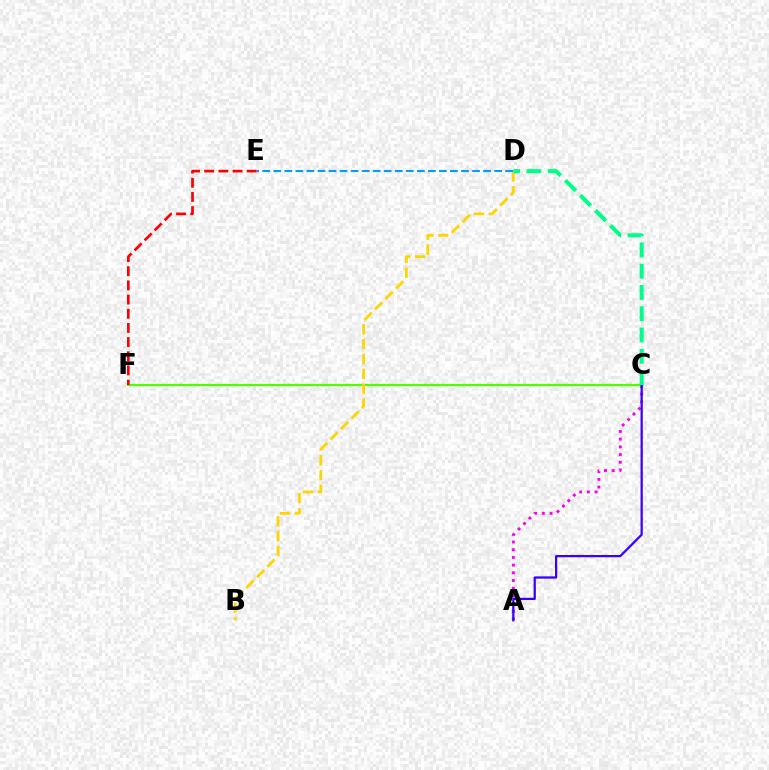{('A', 'C'): [{'color': '#ff00ed', 'line_style': 'dotted', 'thickness': 2.09}, {'color': '#3700ff', 'line_style': 'solid', 'thickness': 1.62}], ('C', 'F'): [{'color': '#4fff00', 'line_style': 'solid', 'thickness': 1.62}], ('E', 'F'): [{'color': '#ff0000', 'line_style': 'dashed', 'thickness': 1.93}], ('B', 'D'): [{'color': '#ffd500', 'line_style': 'dashed', 'thickness': 2.02}], ('C', 'D'): [{'color': '#00ff86', 'line_style': 'dashed', 'thickness': 2.89}], ('D', 'E'): [{'color': '#009eff', 'line_style': 'dashed', 'thickness': 1.5}]}